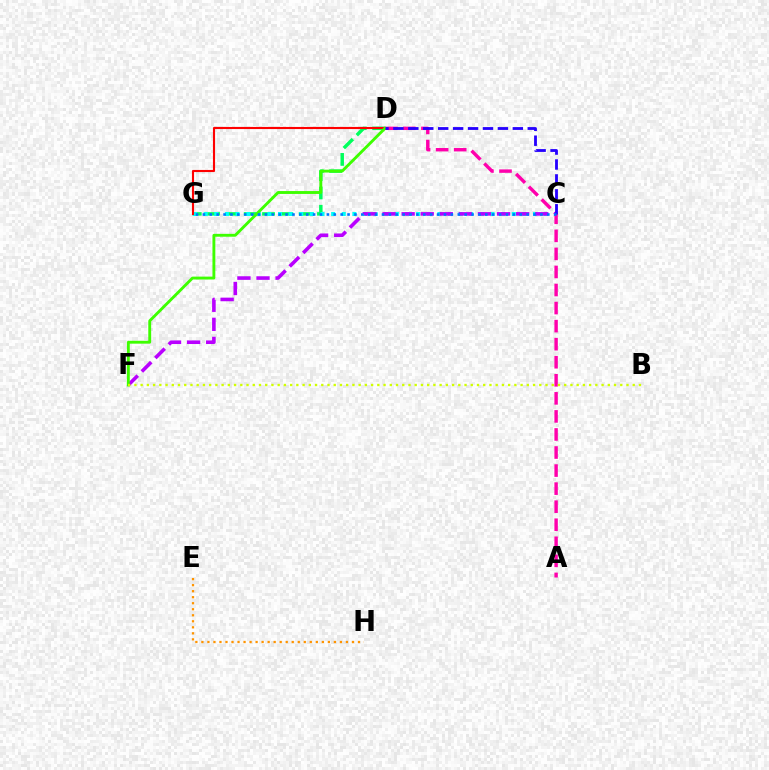{('D', 'G'): [{'color': '#00ff5c', 'line_style': 'dashed', 'thickness': 2.49}, {'color': '#ff0000', 'line_style': 'solid', 'thickness': 1.52}], ('C', 'G'): [{'color': '#00fff6', 'line_style': 'dotted', 'thickness': 2.89}, {'color': '#0074ff', 'line_style': 'dotted', 'thickness': 1.87}], ('E', 'H'): [{'color': '#ff9400', 'line_style': 'dotted', 'thickness': 1.64}], ('A', 'D'): [{'color': '#ff00ac', 'line_style': 'dashed', 'thickness': 2.45}], ('C', 'F'): [{'color': '#b900ff', 'line_style': 'dashed', 'thickness': 2.59}], ('D', 'F'): [{'color': '#3dff00', 'line_style': 'solid', 'thickness': 2.07}], ('C', 'D'): [{'color': '#2500ff', 'line_style': 'dashed', 'thickness': 2.03}], ('B', 'F'): [{'color': '#d1ff00', 'line_style': 'dotted', 'thickness': 1.69}]}